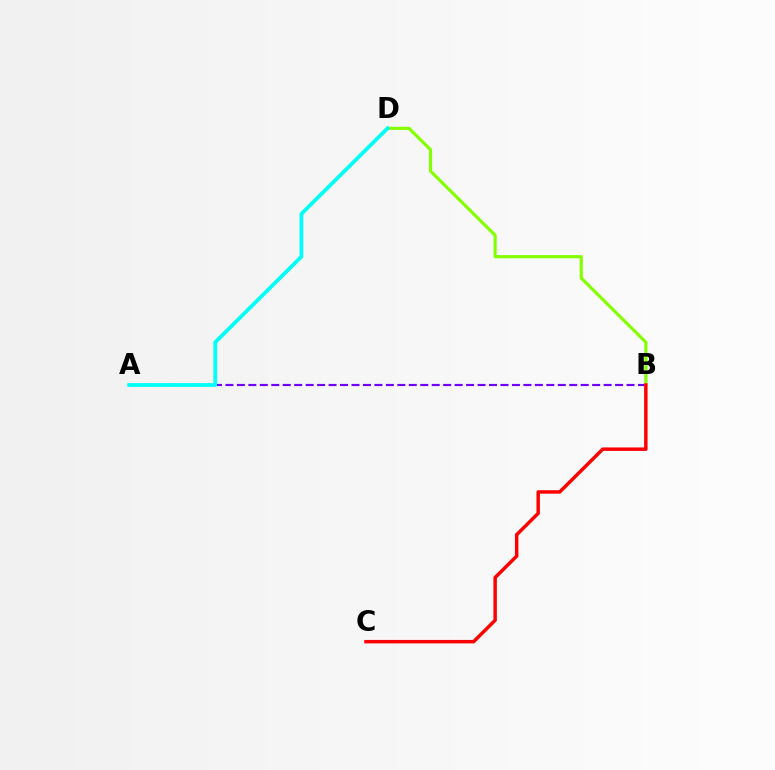{('A', 'B'): [{'color': '#7200ff', 'line_style': 'dashed', 'thickness': 1.56}], ('B', 'D'): [{'color': '#84ff00', 'line_style': 'solid', 'thickness': 2.27}], ('A', 'D'): [{'color': '#00fff6', 'line_style': 'solid', 'thickness': 2.71}], ('B', 'C'): [{'color': '#ff0000', 'line_style': 'solid', 'thickness': 2.49}]}